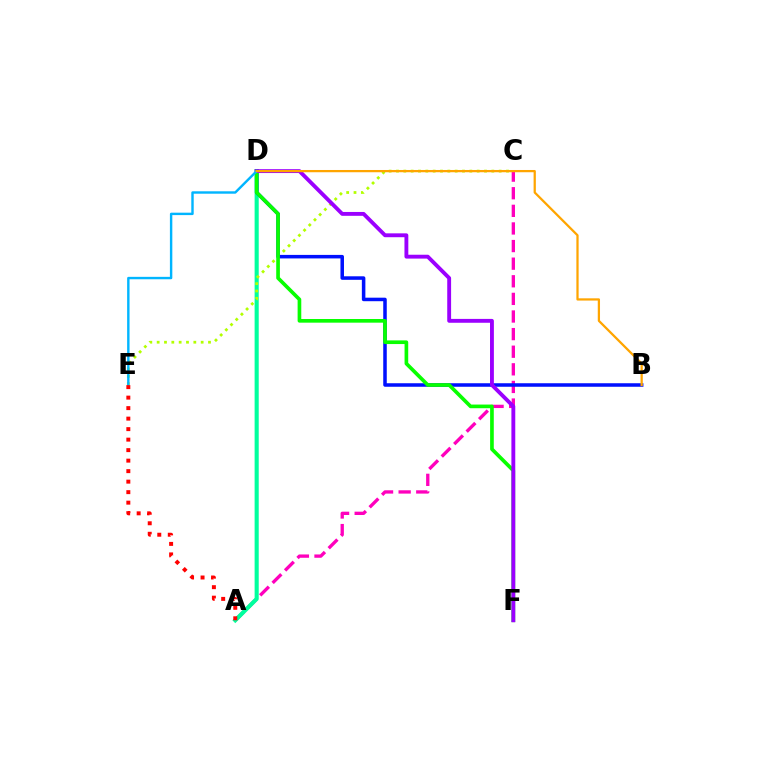{('A', 'C'): [{'color': '#ff00bd', 'line_style': 'dashed', 'thickness': 2.39}], ('A', 'D'): [{'color': '#00ff9d', 'line_style': 'solid', 'thickness': 2.96}], ('C', 'E'): [{'color': '#b3ff00', 'line_style': 'dotted', 'thickness': 1.99}], ('B', 'D'): [{'color': '#0010ff', 'line_style': 'solid', 'thickness': 2.54}, {'color': '#ffa500', 'line_style': 'solid', 'thickness': 1.62}], ('D', 'F'): [{'color': '#08ff00', 'line_style': 'solid', 'thickness': 2.64}, {'color': '#9b00ff', 'line_style': 'solid', 'thickness': 2.78}], ('D', 'E'): [{'color': '#00b5ff', 'line_style': 'solid', 'thickness': 1.74}], ('A', 'E'): [{'color': '#ff0000', 'line_style': 'dotted', 'thickness': 2.85}]}